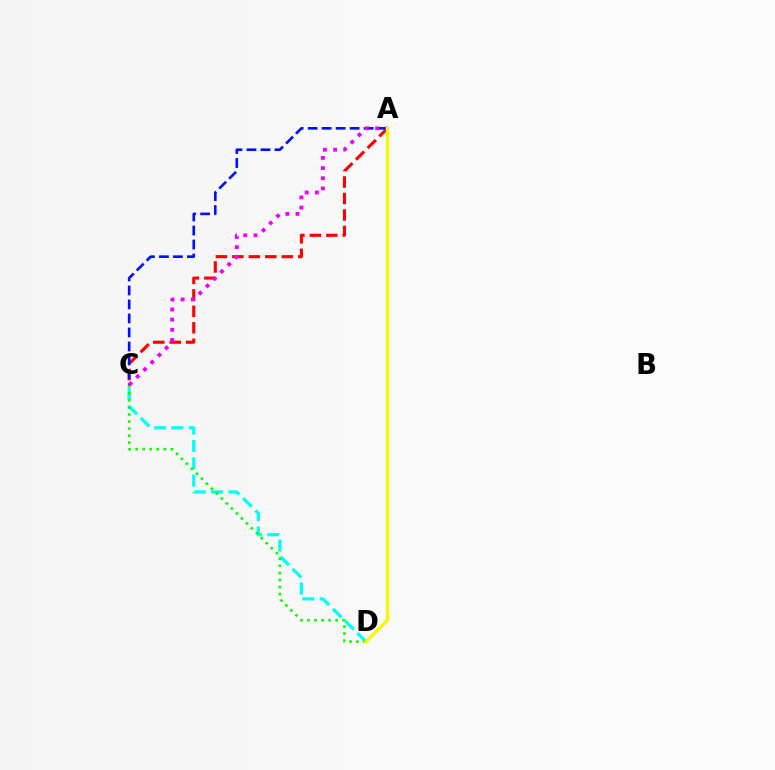{('A', 'C'): [{'color': '#ff0000', 'line_style': 'dashed', 'thickness': 2.24}, {'color': '#0010ff', 'line_style': 'dashed', 'thickness': 1.9}, {'color': '#ee00ff', 'line_style': 'dotted', 'thickness': 2.76}], ('C', 'D'): [{'color': '#00fff6', 'line_style': 'dashed', 'thickness': 2.35}, {'color': '#08ff00', 'line_style': 'dotted', 'thickness': 1.91}], ('A', 'D'): [{'color': '#fcf500', 'line_style': 'solid', 'thickness': 2.36}]}